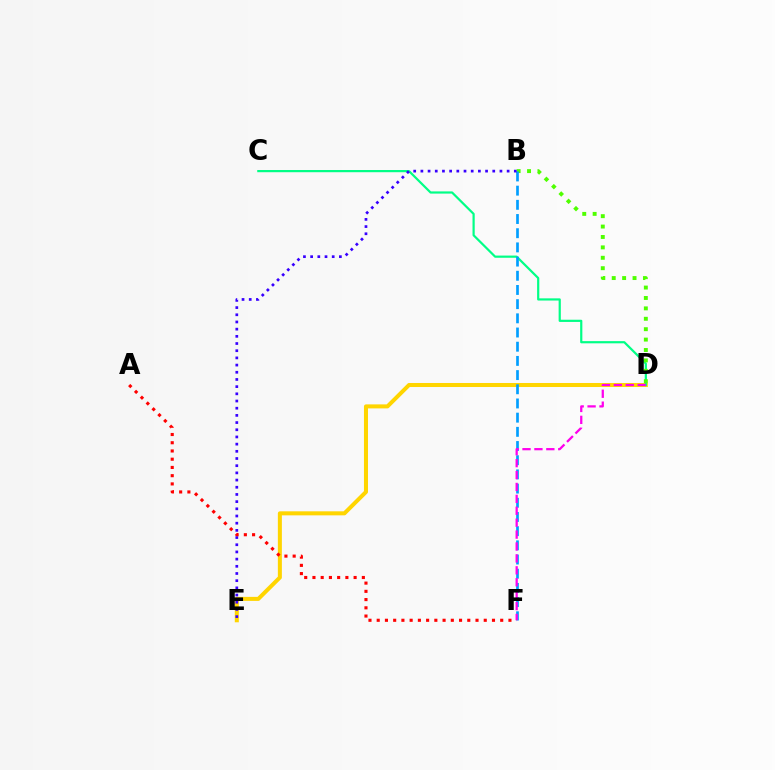{('D', 'E'): [{'color': '#ffd500', 'line_style': 'solid', 'thickness': 2.9}], ('C', 'D'): [{'color': '#00ff86', 'line_style': 'solid', 'thickness': 1.58}], ('B', 'D'): [{'color': '#4fff00', 'line_style': 'dotted', 'thickness': 2.83}], ('B', 'F'): [{'color': '#009eff', 'line_style': 'dashed', 'thickness': 1.93}], ('B', 'E'): [{'color': '#3700ff', 'line_style': 'dotted', 'thickness': 1.95}], ('D', 'F'): [{'color': '#ff00ed', 'line_style': 'dashed', 'thickness': 1.62}], ('A', 'F'): [{'color': '#ff0000', 'line_style': 'dotted', 'thickness': 2.24}]}